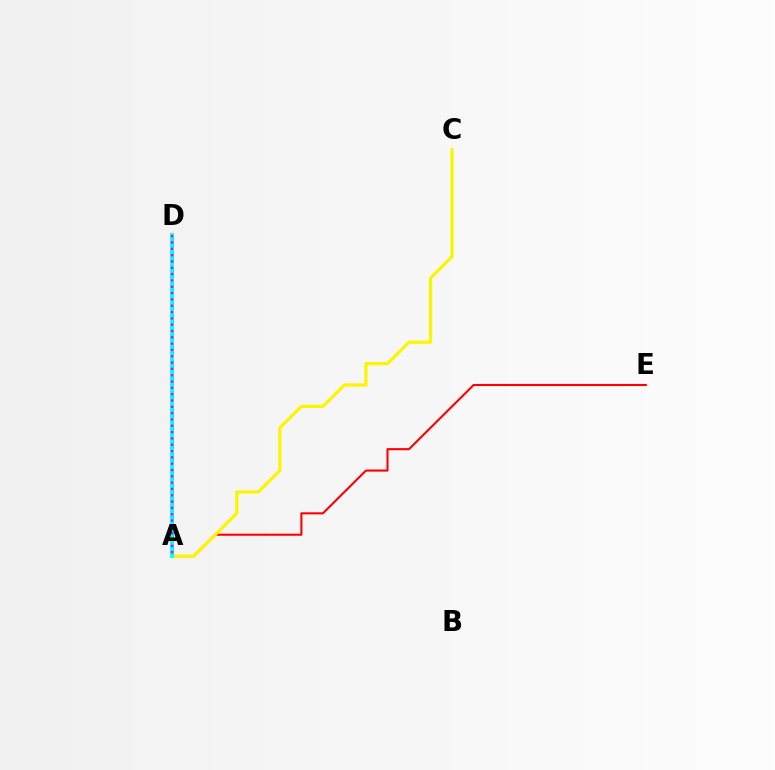{('A', 'D'): [{'color': '#0010ff', 'line_style': 'dashed', 'thickness': 2.1}, {'color': '#08ff00', 'line_style': 'dashed', 'thickness': 1.52}, {'color': '#00fff6', 'line_style': 'solid', 'thickness': 2.74}, {'color': '#ee00ff', 'line_style': 'dotted', 'thickness': 1.72}], ('A', 'E'): [{'color': '#ff0000', 'line_style': 'solid', 'thickness': 1.51}], ('A', 'C'): [{'color': '#fcf500', 'line_style': 'solid', 'thickness': 2.32}]}